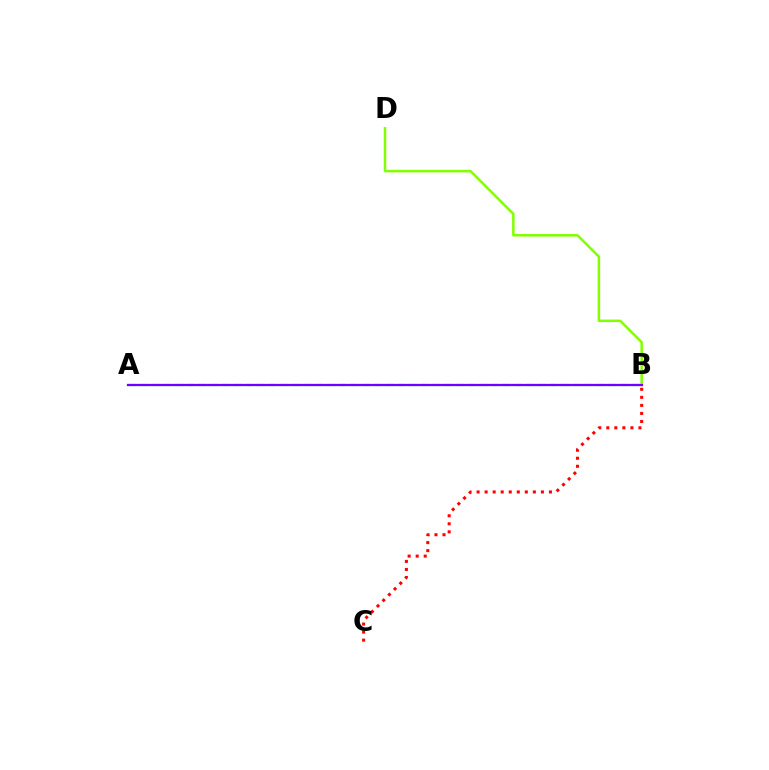{('B', 'C'): [{'color': '#ff0000', 'line_style': 'dotted', 'thickness': 2.18}], ('B', 'D'): [{'color': '#84ff00', 'line_style': 'solid', 'thickness': 1.81}], ('A', 'B'): [{'color': '#00fff6', 'line_style': 'dashed', 'thickness': 1.59}, {'color': '#7200ff', 'line_style': 'solid', 'thickness': 1.61}]}